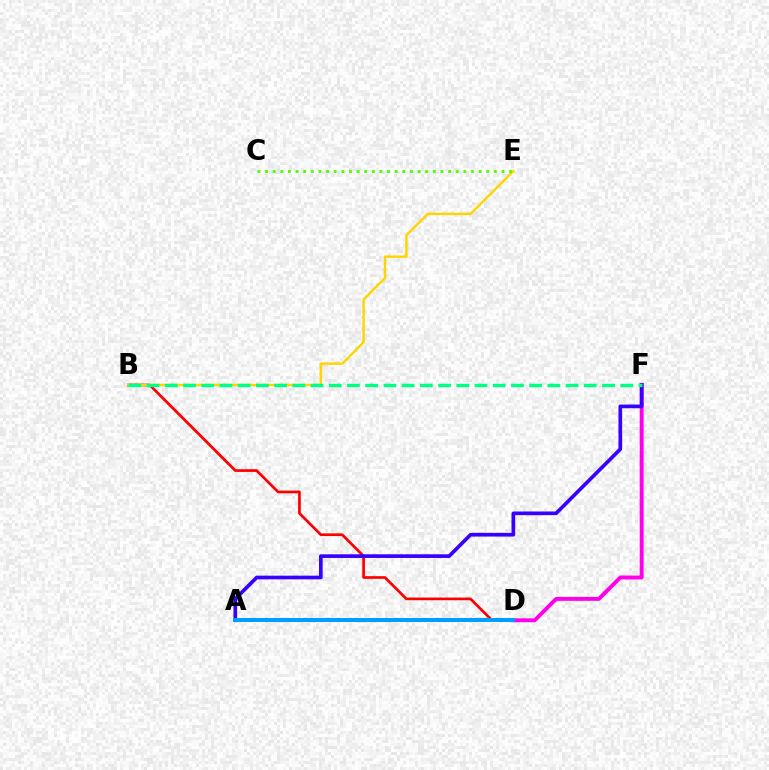{('B', 'D'): [{'color': '#ff0000', 'line_style': 'solid', 'thickness': 1.95}], ('D', 'F'): [{'color': '#ff00ed', 'line_style': 'solid', 'thickness': 2.82}], ('A', 'F'): [{'color': '#3700ff', 'line_style': 'solid', 'thickness': 2.64}], ('A', 'D'): [{'color': '#009eff', 'line_style': 'solid', 'thickness': 2.89}], ('B', 'E'): [{'color': '#ffd500', 'line_style': 'solid', 'thickness': 1.75}], ('C', 'E'): [{'color': '#4fff00', 'line_style': 'dotted', 'thickness': 2.07}], ('B', 'F'): [{'color': '#00ff86', 'line_style': 'dashed', 'thickness': 2.47}]}